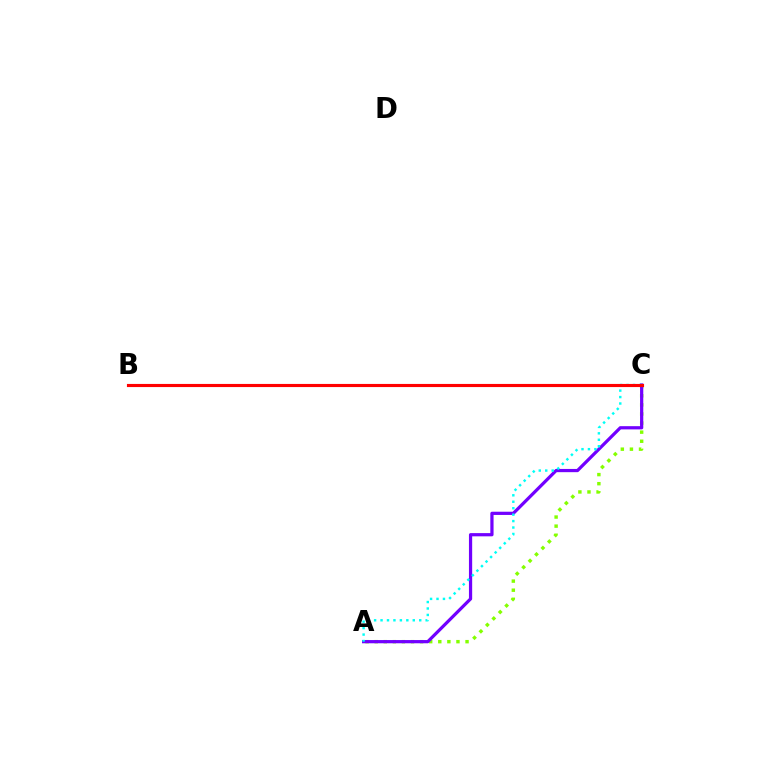{('A', 'C'): [{'color': '#84ff00', 'line_style': 'dotted', 'thickness': 2.47}, {'color': '#7200ff', 'line_style': 'solid', 'thickness': 2.32}, {'color': '#00fff6', 'line_style': 'dotted', 'thickness': 1.75}], ('B', 'C'): [{'color': '#ff0000', 'line_style': 'solid', 'thickness': 2.26}]}